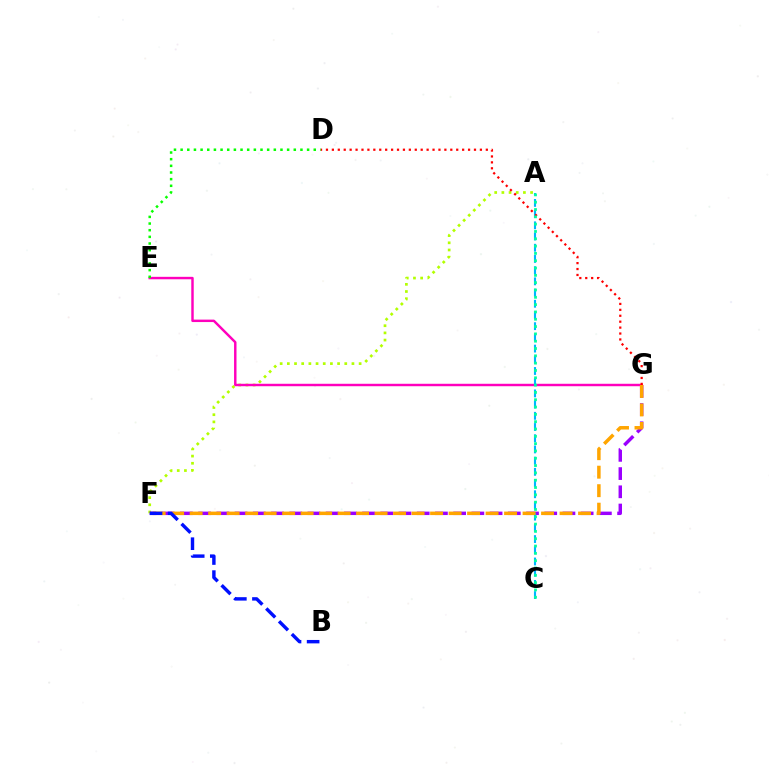{('A', 'F'): [{'color': '#b3ff00', 'line_style': 'dotted', 'thickness': 1.95}], ('F', 'G'): [{'color': '#9b00ff', 'line_style': 'dashed', 'thickness': 2.47}, {'color': '#ffa500', 'line_style': 'dashed', 'thickness': 2.51}], ('E', 'G'): [{'color': '#ff00bd', 'line_style': 'solid', 'thickness': 1.76}], ('A', 'C'): [{'color': '#00b5ff', 'line_style': 'dashed', 'thickness': 1.52}, {'color': '#00ff9d', 'line_style': 'dotted', 'thickness': 1.99}], ('D', 'E'): [{'color': '#08ff00', 'line_style': 'dotted', 'thickness': 1.81}], ('D', 'G'): [{'color': '#ff0000', 'line_style': 'dotted', 'thickness': 1.61}], ('B', 'F'): [{'color': '#0010ff', 'line_style': 'dashed', 'thickness': 2.46}]}